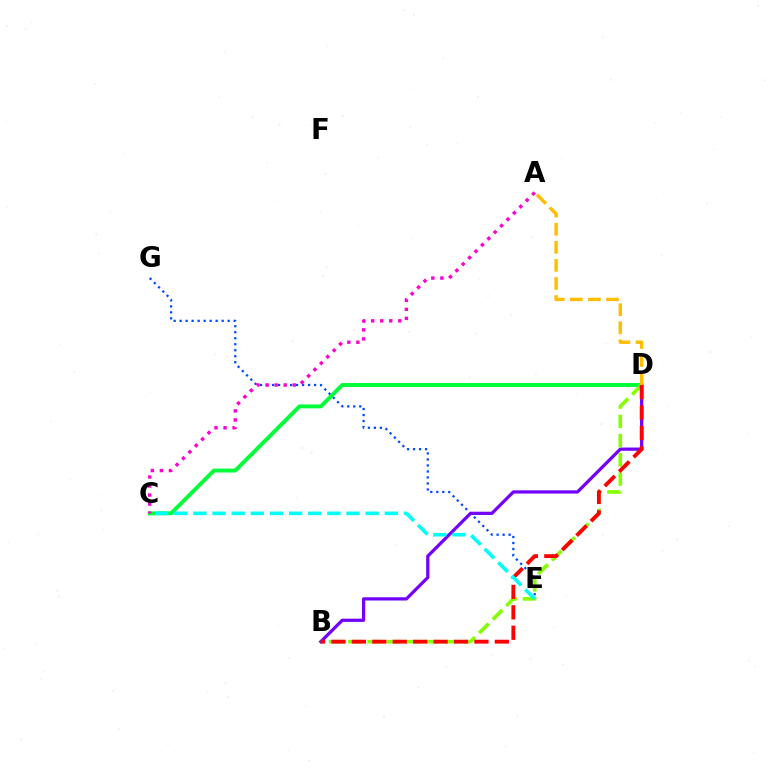{('E', 'G'): [{'color': '#004bff', 'line_style': 'dotted', 'thickness': 1.63}], ('B', 'D'): [{'color': '#7200ff', 'line_style': 'solid', 'thickness': 2.33}, {'color': '#84ff00', 'line_style': 'dashed', 'thickness': 2.61}, {'color': '#ff0000', 'line_style': 'dashed', 'thickness': 2.77}], ('C', 'D'): [{'color': '#00ff39', 'line_style': 'solid', 'thickness': 2.82}], ('A', 'C'): [{'color': '#ff00cf', 'line_style': 'dotted', 'thickness': 2.46}], ('A', 'D'): [{'color': '#ffbd00', 'line_style': 'dashed', 'thickness': 2.46}], ('C', 'E'): [{'color': '#00fff6', 'line_style': 'dashed', 'thickness': 2.6}]}